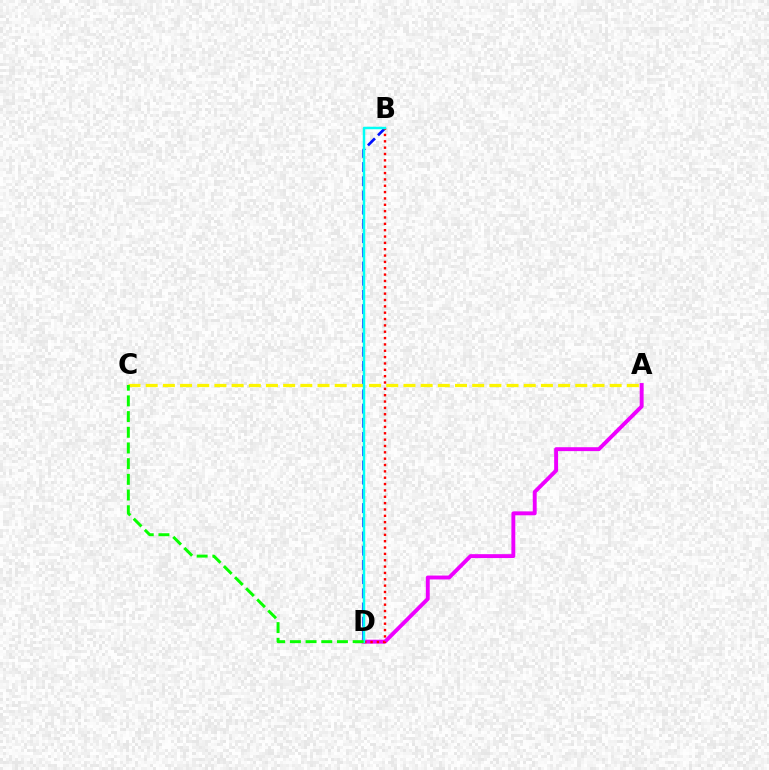{('B', 'D'): [{'color': '#0010ff', 'line_style': 'dashed', 'thickness': 1.93}, {'color': '#ff0000', 'line_style': 'dotted', 'thickness': 1.72}, {'color': '#00fff6', 'line_style': 'solid', 'thickness': 1.78}], ('A', 'C'): [{'color': '#fcf500', 'line_style': 'dashed', 'thickness': 2.33}], ('A', 'D'): [{'color': '#ee00ff', 'line_style': 'solid', 'thickness': 2.81}], ('C', 'D'): [{'color': '#08ff00', 'line_style': 'dashed', 'thickness': 2.13}]}